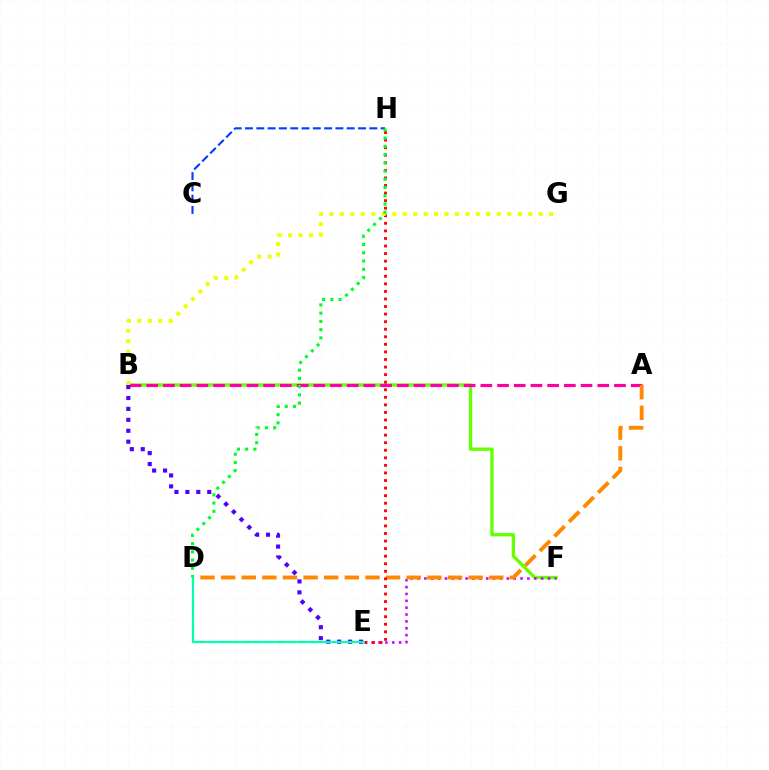{('B', 'F'): [{'color': '#66ff00', 'line_style': 'solid', 'thickness': 2.39}], ('C', 'H'): [{'color': '#003fff', 'line_style': 'dashed', 'thickness': 1.54}], ('D', 'E'): [{'color': '#00c7ff', 'line_style': 'dashed', 'thickness': 1.54}, {'color': '#00ffaf', 'line_style': 'solid', 'thickness': 1.53}], ('A', 'B'): [{'color': '#ff00a0', 'line_style': 'dashed', 'thickness': 2.27}], ('E', 'F'): [{'color': '#d600ff', 'line_style': 'dotted', 'thickness': 1.87}], ('A', 'D'): [{'color': '#ff8800', 'line_style': 'dashed', 'thickness': 2.8}], ('E', 'H'): [{'color': '#ff0000', 'line_style': 'dotted', 'thickness': 2.06}], ('B', 'G'): [{'color': '#eeff00', 'line_style': 'dotted', 'thickness': 2.84}], ('B', 'E'): [{'color': '#4f00ff', 'line_style': 'dotted', 'thickness': 2.97}], ('D', 'H'): [{'color': '#00ff27', 'line_style': 'dotted', 'thickness': 2.24}]}